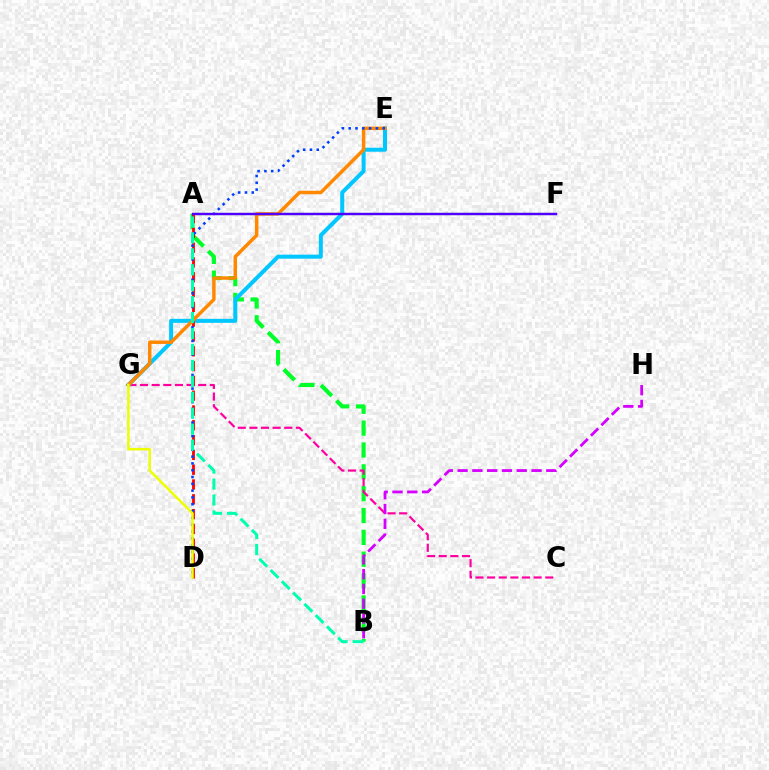{('A', 'B'): [{'color': '#00ff27', 'line_style': 'dashed', 'thickness': 2.97}, {'color': '#00ffaf', 'line_style': 'dashed', 'thickness': 2.17}], ('A', 'F'): [{'color': '#66ff00', 'line_style': 'dashed', 'thickness': 1.54}, {'color': '#4f00ff', 'line_style': 'solid', 'thickness': 1.75}], ('C', 'G'): [{'color': '#ff00a0', 'line_style': 'dashed', 'thickness': 1.58}], ('E', 'G'): [{'color': '#00c7ff', 'line_style': 'solid', 'thickness': 2.88}, {'color': '#ff8800', 'line_style': 'solid', 'thickness': 2.49}], ('A', 'D'): [{'color': '#ff0000', 'line_style': 'dashed', 'thickness': 2.01}], ('D', 'E'): [{'color': '#003fff', 'line_style': 'dotted', 'thickness': 1.85}], ('B', 'H'): [{'color': '#d600ff', 'line_style': 'dashed', 'thickness': 2.01}], ('D', 'G'): [{'color': '#eeff00', 'line_style': 'solid', 'thickness': 1.8}]}